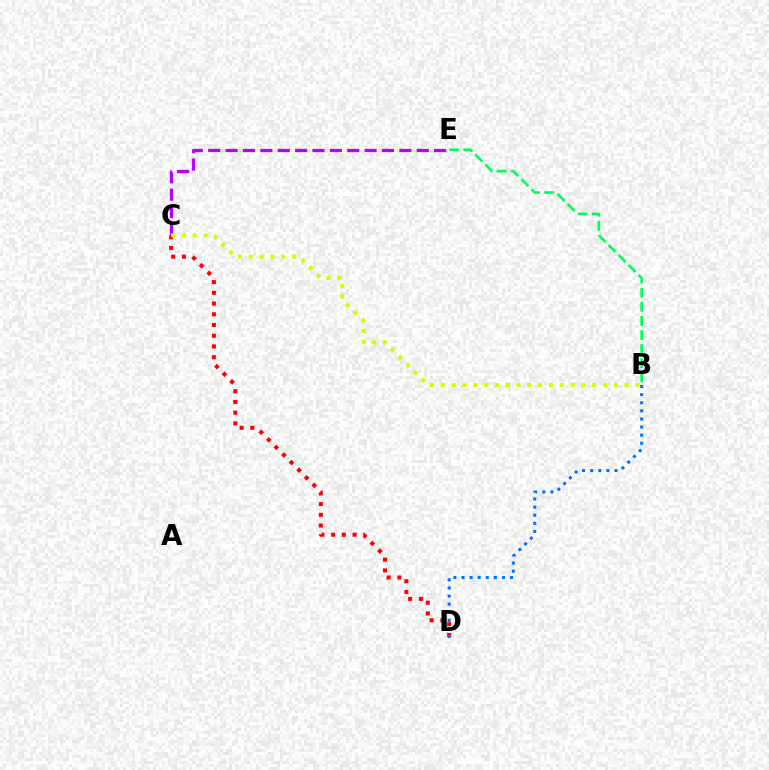{('C', 'E'): [{'color': '#b900ff', 'line_style': 'dashed', 'thickness': 2.36}], ('C', 'D'): [{'color': '#ff0000', 'line_style': 'dotted', 'thickness': 2.91}], ('B', 'C'): [{'color': '#d1ff00', 'line_style': 'dotted', 'thickness': 2.94}], ('B', 'E'): [{'color': '#00ff5c', 'line_style': 'dashed', 'thickness': 1.92}], ('B', 'D'): [{'color': '#0074ff', 'line_style': 'dotted', 'thickness': 2.2}]}